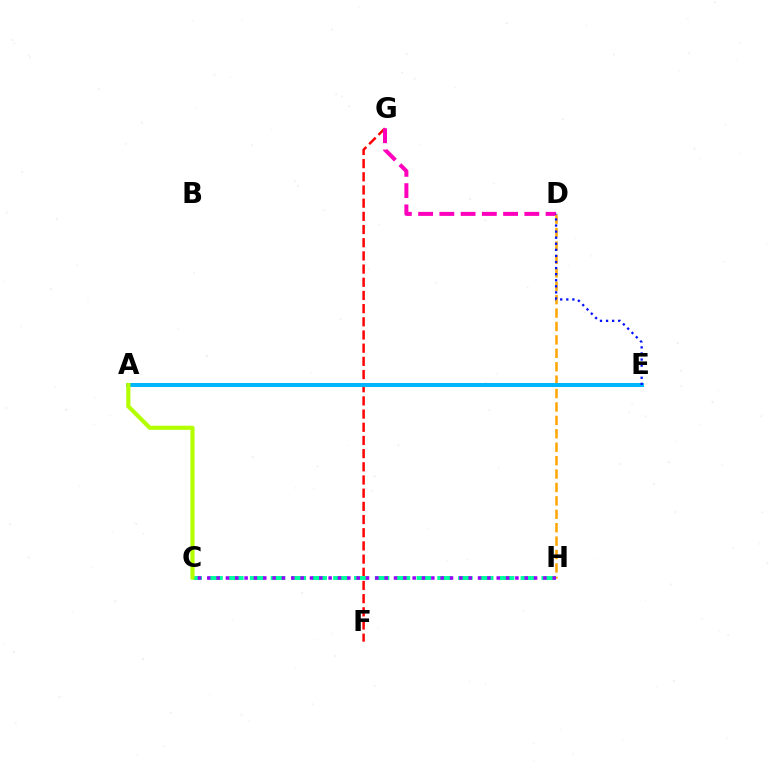{('F', 'G'): [{'color': '#ff0000', 'line_style': 'dashed', 'thickness': 1.79}], ('A', 'E'): [{'color': '#08ff00', 'line_style': 'solid', 'thickness': 2.78}, {'color': '#00b5ff', 'line_style': 'solid', 'thickness': 2.85}], ('C', 'H'): [{'color': '#00ff9d', 'line_style': 'dashed', 'thickness': 2.83}, {'color': '#9b00ff', 'line_style': 'dotted', 'thickness': 2.54}], ('D', 'G'): [{'color': '#ff00bd', 'line_style': 'dashed', 'thickness': 2.89}], ('D', 'H'): [{'color': '#ffa500', 'line_style': 'dashed', 'thickness': 1.82}], ('A', 'C'): [{'color': '#b3ff00', 'line_style': 'solid', 'thickness': 2.99}], ('D', 'E'): [{'color': '#0010ff', 'line_style': 'dotted', 'thickness': 1.65}]}